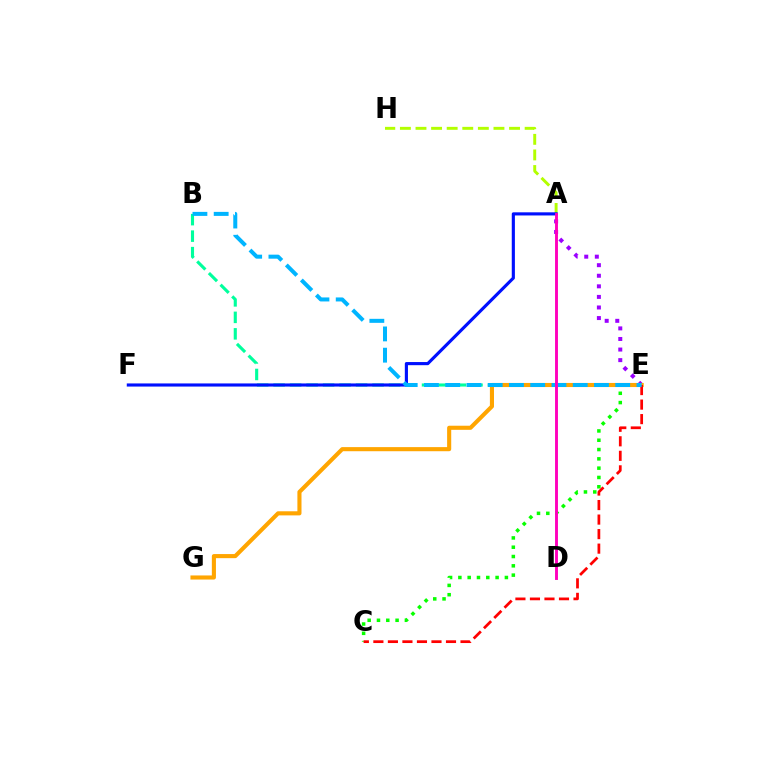{('C', 'E'): [{'color': '#08ff00', 'line_style': 'dotted', 'thickness': 2.53}, {'color': '#ff0000', 'line_style': 'dashed', 'thickness': 1.97}], ('A', 'H'): [{'color': '#b3ff00', 'line_style': 'dashed', 'thickness': 2.12}], ('B', 'E'): [{'color': '#00ff9d', 'line_style': 'dashed', 'thickness': 2.24}, {'color': '#00b5ff', 'line_style': 'dashed', 'thickness': 2.89}], ('A', 'E'): [{'color': '#9b00ff', 'line_style': 'dotted', 'thickness': 2.87}], ('E', 'G'): [{'color': '#ffa500', 'line_style': 'solid', 'thickness': 2.95}], ('A', 'F'): [{'color': '#0010ff', 'line_style': 'solid', 'thickness': 2.26}], ('A', 'D'): [{'color': '#ff00bd', 'line_style': 'solid', 'thickness': 2.09}]}